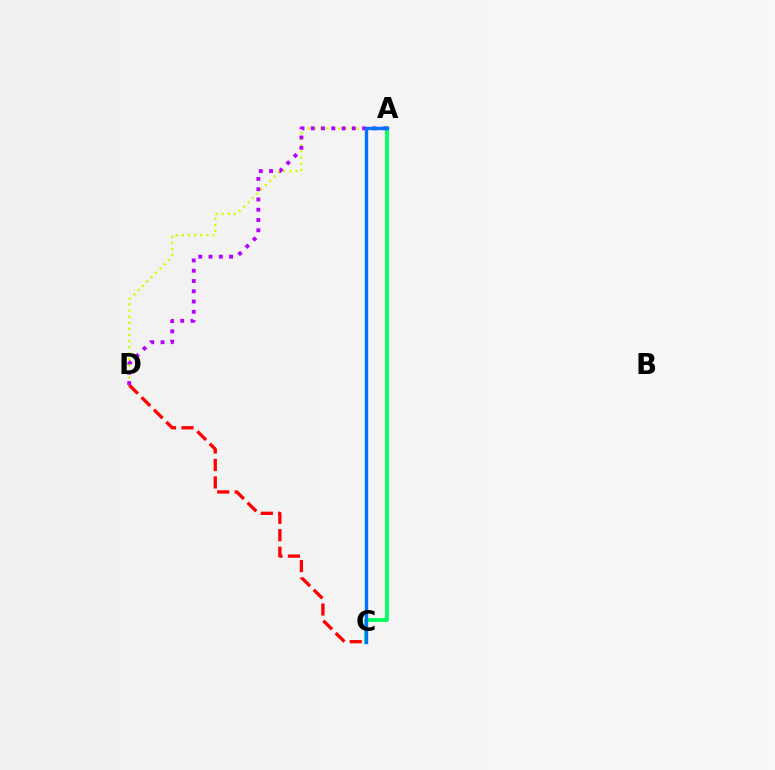{('C', 'D'): [{'color': '#ff0000', 'line_style': 'dashed', 'thickness': 2.37}], ('A', 'D'): [{'color': '#d1ff00', 'line_style': 'dotted', 'thickness': 1.66}, {'color': '#b900ff', 'line_style': 'dotted', 'thickness': 2.79}], ('A', 'C'): [{'color': '#00ff5c', 'line_style': 'solid', 'thickness': 2.76}, {'color': '#0074ff', 'line_style': 'solid', 'thickness': 2.43}]}